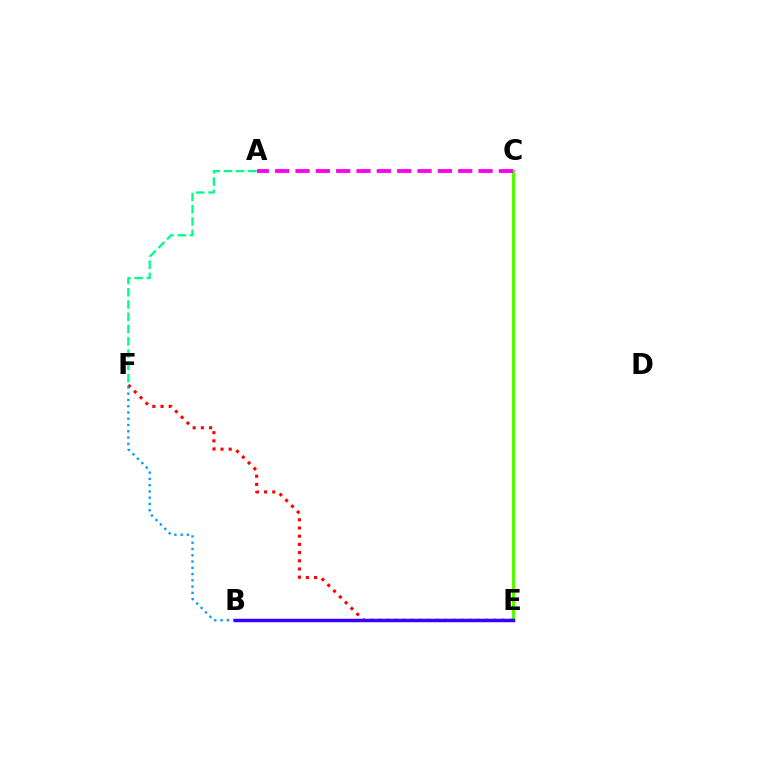{('C', 'E'): [{'color': '#ffd500', 'line_style': 'solid', 'thickness': 1.9}, {'color': '#4fff00', 'line_style': 'solid', 'thickness': 2.27}], ('E', 'F'): [{'color': '#ff0000', 'line_style': 'dotted', 'thickness': 2.23}], ('B', 'F'): [{'color': '#009eff', 'line_style': 'dotted', 'thickness': 1.7}], ('A', 'F'): [{'color': '#00ff86', 'line_style': 'dashed', 'thickness': 1.66}], ('B', 'E'): [{'color': '#3700ff', 'line_style': 'solid', 'thickness': 2.5}], ('A', 'C'): [{'color': '#ff00ed', 'line_style': 'dashed', 'thickness': 2.76}]}